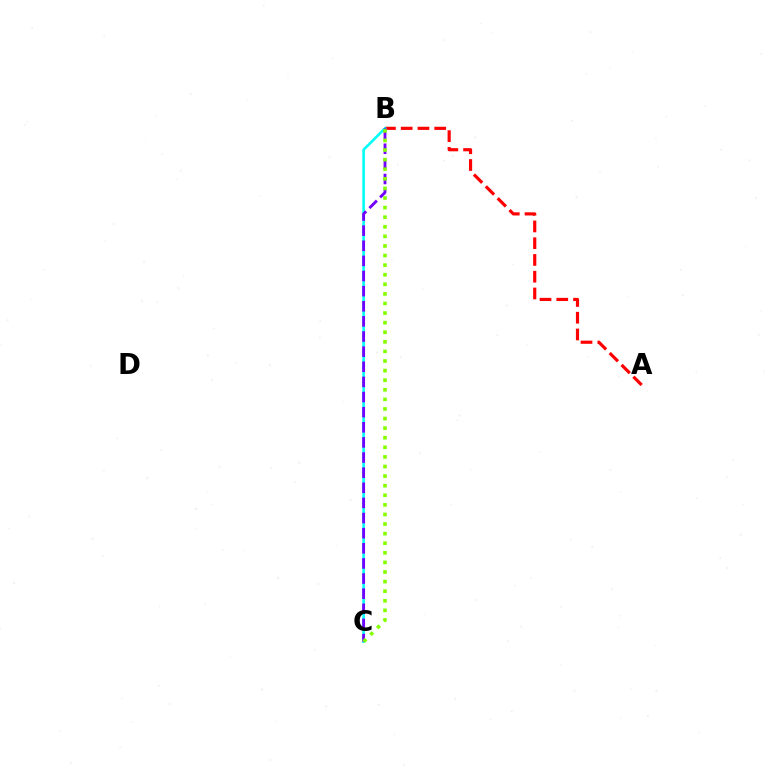{('A', 'B'): [{'color': '#ff0000', 'line_style': 'dashed', 'thickness': 2.28}], ('B', 'C'): [{'color': '#00fff6', 'line_style': 'solid', 'thickness': 1.87}, {'color': '#7200ff', 'line_style': 'dashed', 'thickness': 2.05}, {'color': '#84ff00', 'line_style': 'dotted', 'thickness': 2.61}]}